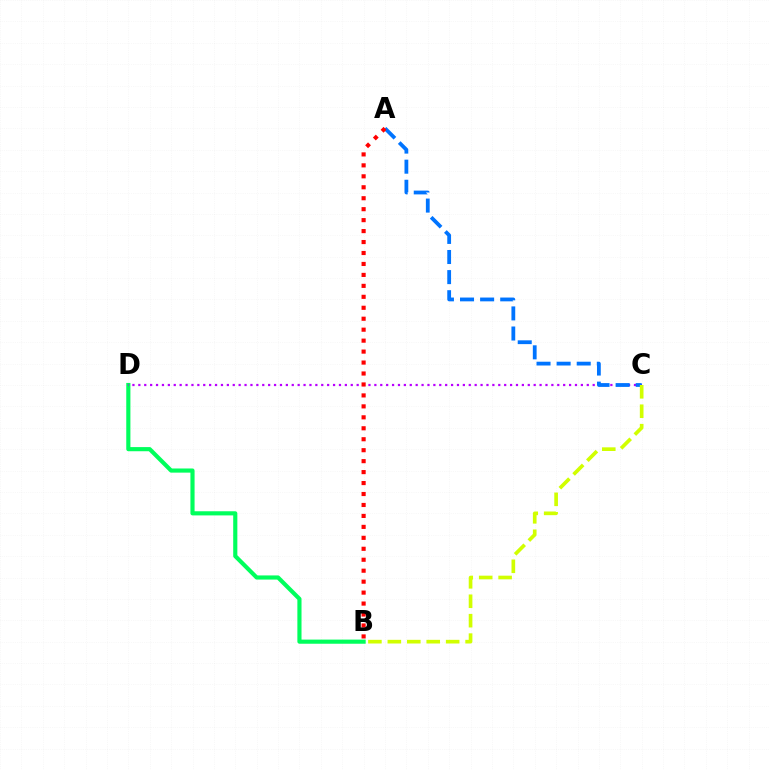{('B', 'D'): [{'color': '#00ff5c', 'line_style': 'solid', 'thickness': 2.98}], ('C', 'D'): [{'color': '#b900ff', 'line_style': 'dotted', 'thickness': 1.6}], ('A', 'C'): [{'color': '#0074ff', 'line_style': 'dashed', 'thickness': 2.73}], ('A', 'B'): [{'color': '#ff0000', 'line_style': 'dotted', 'thickness': 2.98}], ('B', 'C'): [{'color': '#d1ff00', 'line_style': 'dashed', 'thickness': 2.64}]}